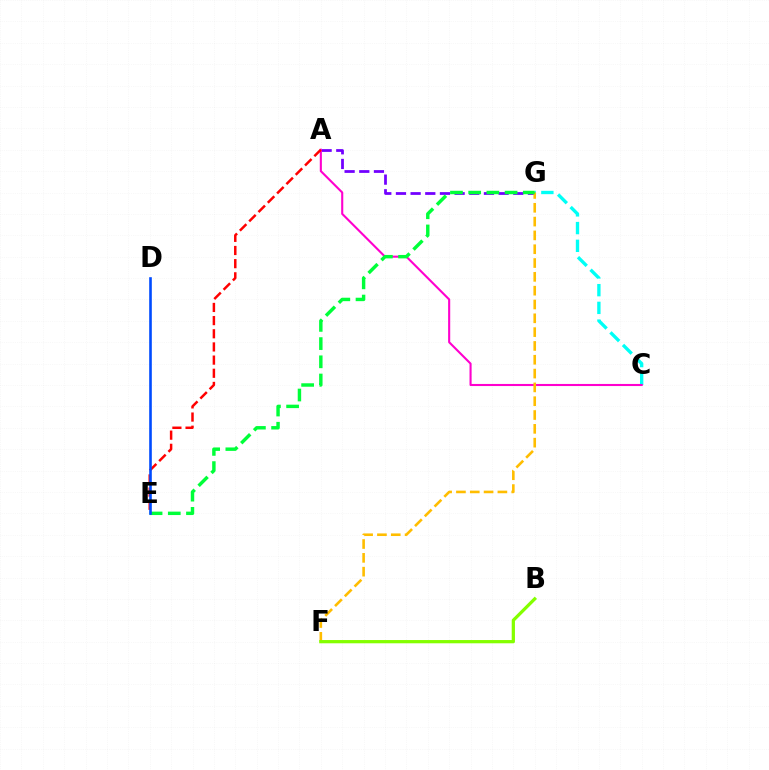{('A', 'G'): [{'color': '#7200ff', 'line_style': 'dashed', 'thickness': 1.99}], ('C', 'G'): [{'color': '#00fff6', 'line_style': 'dashed', 'thickness': 2.41}], ('A', 'C'): [{'color': '#ff00cf', 'line_style': 'solid', 'thickness': 1.51}], ('F', 'G'): [{'color': '#ffbd00', 'line_style': 'dashed', 'thickness': 1.88}], ('A', 'E'): [{'color': '#ff0000', 'line_style': 'dashed', 'thickness': 1.79}], ('E', 'G'): [{'color': '#00ff39', 'line_style': 'dashed', 'thickness': 2.47}], ('B', 'F'): [{'color': '#84ff00', 'line_style': 'solid', 'thickness': 2.34}], ('D', 'E'): [{'color': '#004bff', 'line_style': 'solid', 'thickness': 1.88}]}